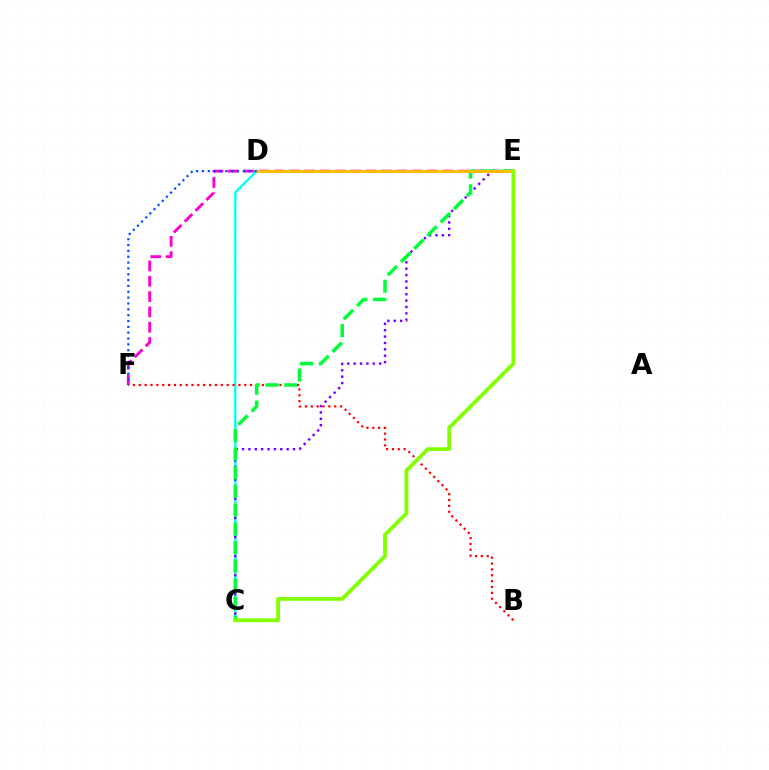{('C', 'D'): [{'color': '#00fff6', 'line_style': 'solid', 'thickness': 1.68}], ('E', 'F'): [{'color': '#ff00cf', 'line_style': 'dashed', 'thickness': 2.08}], ('B', 'F'): [{'color': '#ff0000', 'line_style': 'dotted', 'thickness': 1.59}], ('C', 'E'): [{'color': '#7200ff', 'line_style': 'dotted', 'thickness': 1.73}, {'color': '#00ff39', 'line_style': 'dashed', 'thickness': 2.54}, {'color': '#84ff00', 'line_style': 'solid', 'thickness': 2.75}], ('D', 'E'): [{'color': '#ffbd00', 'line_style': 'solid', 'thickness': 2.09}], ('D', 'F'): [{'color': '#004bff', 'line_style': 'dotted', 'thickness': 1.59}]}